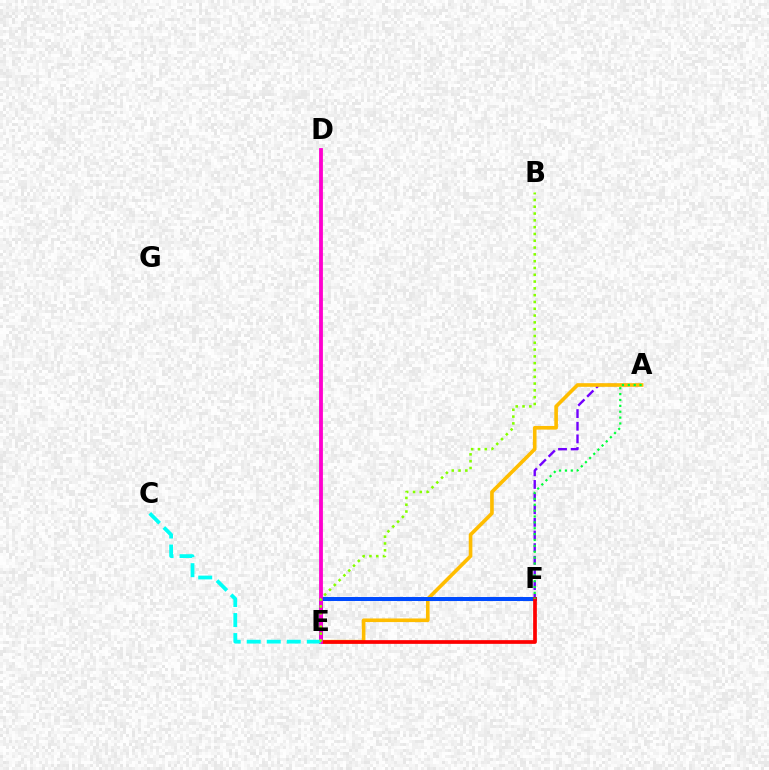{('A', 'F'): [{'color': '#7200ff', 'line_style': 'dashed', 'thickness': 1.72}, {'color': '#00ff39', 'line_style': 'dotted', 'thickness': 1.6}], ('A', 'E'): [{'color': '#ffbd00', 'line_style': 'solid', 'thickness': 2.61}], ('E', 'F'): [{'color': '#004bff', 'line_style': 'solid', 'thickness': 2.9}, {'color': '#ff0000', 'line_style': 'solid', 'thickness': 2.67}], ('D', 'E'): [{'color': '#ff00cf', 'line_style': 'solid', 'thickness': 2.74}], ('C', 'E'): [{'color': '#00fff6', 'line_style': 'dashed', 'thickness': 2.72}], ('B', 'E'): [{'color': '#84ff00', 'line_style': 'dotted', 'thickness': 1.85}]}